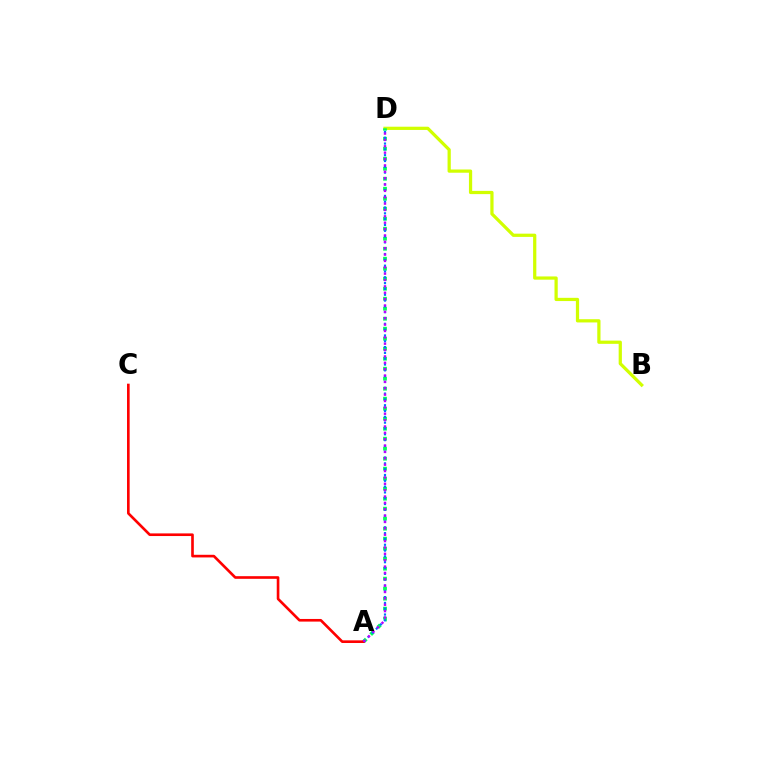{('B', 'D'): [{'color': '#d1ff00', 'line_style': 'solid', 'thickness': 2.33}], ('A', 'D'): [{'color': '#00ff5c', 'line_style': 'dotted', 'thickness': 2.72}, {'color': '#0074ff', 'line_style': 'dotted', 'thickness': 1.58}, {'color': '#b900ff', 'line_style': 'dotted', 'thickness': 1.73}], ('A', 'C'): [{'color': '#ff0000', 'line_style': 'solid', 'thickness': 1.9}]}